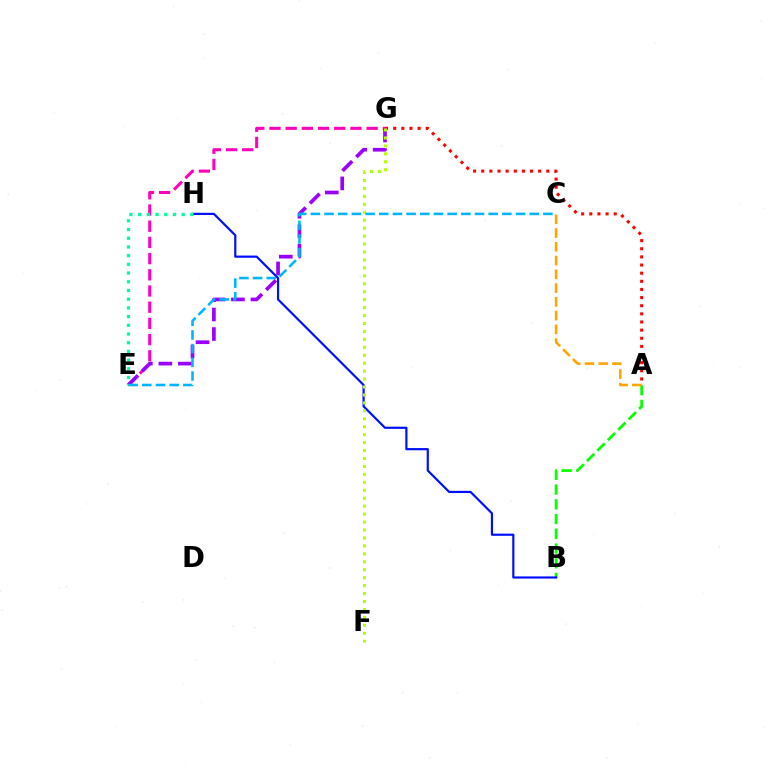{('E', 'G'): [{'color': '#ff00bd', 'line_style': 'dashed', 'thickness': 2.2}, {'color': '#9b00ff', 'line_style': 'dashed', 'thickness': 2.65}], ('A', 'B'): [{'color': '#08ff00', 'line_style': 'dashed', 'thickness': 2.0}], ('B', 'H'): [{'color': '#0010ff', 'line_style': 'solid', 'thickness': 1.58}], ('A', 'C'): [{'color': '#ffa500', 'line_style': 'dashed', 'thickness': 1.87}], ('A', 'G'): [{'color': '#ff0000', 'line_style': 'dotted', 'thickness': 2.21}], ('F', 'G'): [{'color': '#b3ff00', 'line_style': 'dotted', 'thickness': 2.16}], ('C', 'E'): [{'color': '#00b5ff', 'line_style': 'dashed', 'thickness': 1.86}], ('E', 'H'): [{'color': '#00ff9d', 'line_style': 'dotted', 'thickness': 2.37}]}